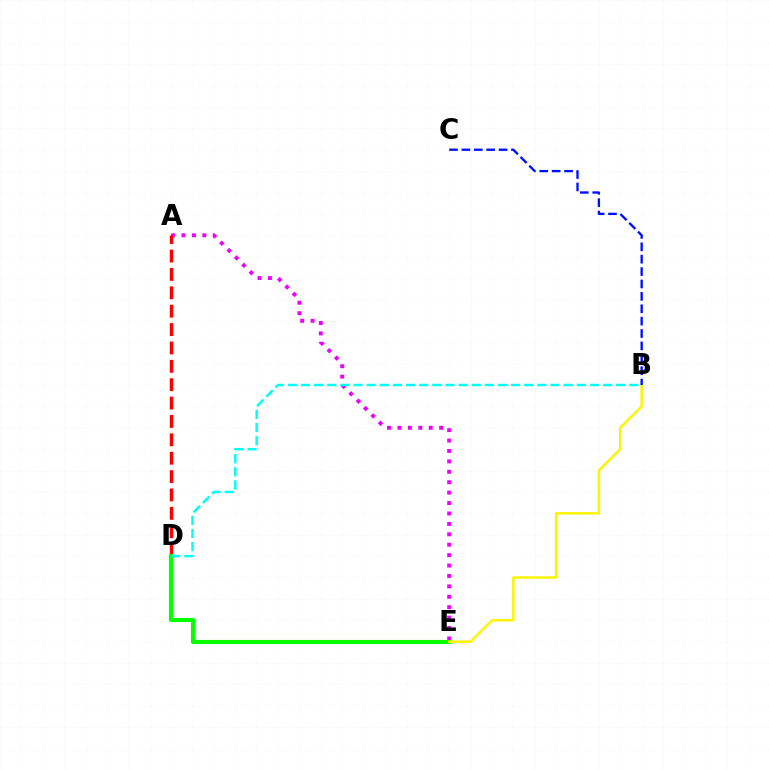{('A', 'E'): [{'color': '#ee00ff', 'line_style': 'dotted', 'thickness': 2.83}], ('A', 'D'): [{'color': '#ff0000', 'line_style': 'dashed', 'thickness': 2.5}], ('D', 'E'): [{'color': '#08ff00', 'line_style': 'solid', 'thickness': 2.98}], ('B', 'E'): [{'color': '#fcf500', 'line_style': 'solid', 'thickness': 1.78}], ('B', 'D'): [{'color': '#00fff6', 'line_style': 'dashed', 'thickness': 1.78}], ('B', 'C'): [{'color': '#0010ff', 'line_style': 'dashed', 'thickness': 1.68}]}